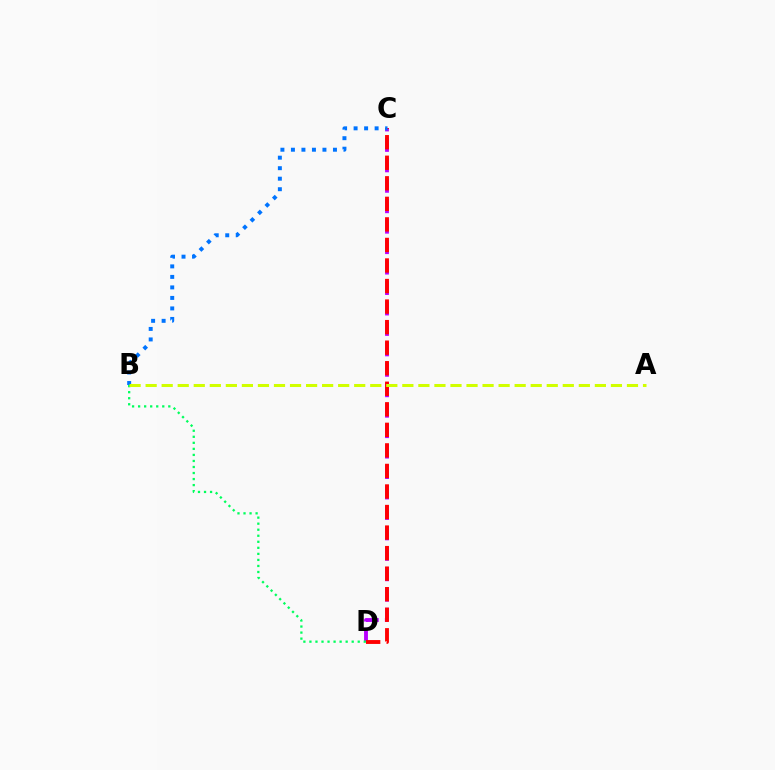{('C', 'D'): [{'color': '#b900ff', 'line_style': 'dashed', 'thickness': 2.78}, {'color': '#ff0000', 'line_style': 'dashed', 'thickness': 2.79}], ('B', 'D'): [{'color': '#00ff5c', 'line_style': 'dotted', 'thickness': 1.64}], ('B', 'C'): [{'color': '#0074ff', 'line_style': 'dotted', 'thickness': 2.86}], ('A', 'B'): [{'color': '#d1ff00', 'line_style': 'dashed', 'thickness': 2.18}]}